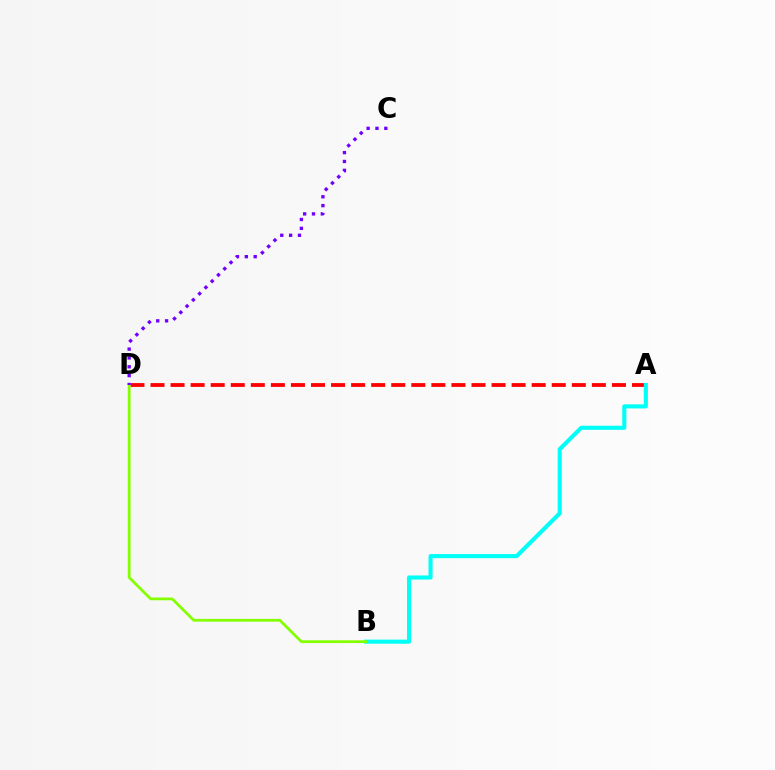{('A', 'D'): [{'color': '#ff0000', 'line_style': 'dashed', 'thickness': 2.73}], ('A', 'B'): [{'color': '#00fff6', 'line_style': 'solid', 'thickness': 2.95}], ('B', 'D'): [{'color': '#84ff00', 'line_style': 'solid', 'thickness': 1.99}], ('C', 'D'): [{'color': '#7200ff', 'line_style': 'dotted', 'thickness': 2.4}]}